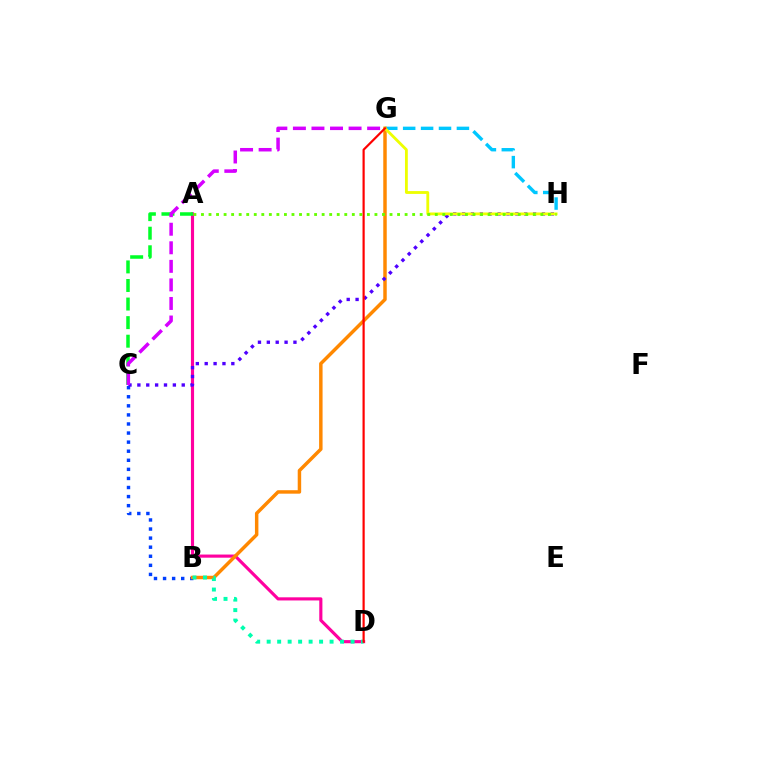{('G', 'H'): [{'color': '#00c7ff', 'line_style': 'dashed', 'thickness': 2.43}, {'color': '#eeff00', 'line_style': 'solid', 'thickness': 2.04}], ('B', 'C'): [{'color': '#003fff', 'line_style': 'dotted', 'thickness': 2.47}], ('A', 'D'): [{'color': '#ff00a0', 'line_style': 'solid', 'thickness': 2.26}], ('B', 'G'): [{'color': '#ff8800', 'line_style': 'solid', 'thickness': 2.5}], ('A', 'C'): [{'color': '#00ff27', 'line_style': 'dashed', 'thickness': 2.52}], ('C', 'H'): [{'color': '#4f00ff', 'line_style': 'dotted', 'thickness': 2.41}], ('B', 'D'): [{'color': '#00ffaf', 'line_style': 'dotted', 'thickness': 2.85}], ('D', 'G'): [{'color': '#ff0000', 'line_style': 'solid', 'thickness': 1.58}], ('A', 'H'): [{'color': '#66ff00', 'line_style': 'dotted', 'thickness': 2.05}], ('C', 'G'): [{'color': '#d600ff', 'line_style': 'dashed', 'thickness': 2.52}]}